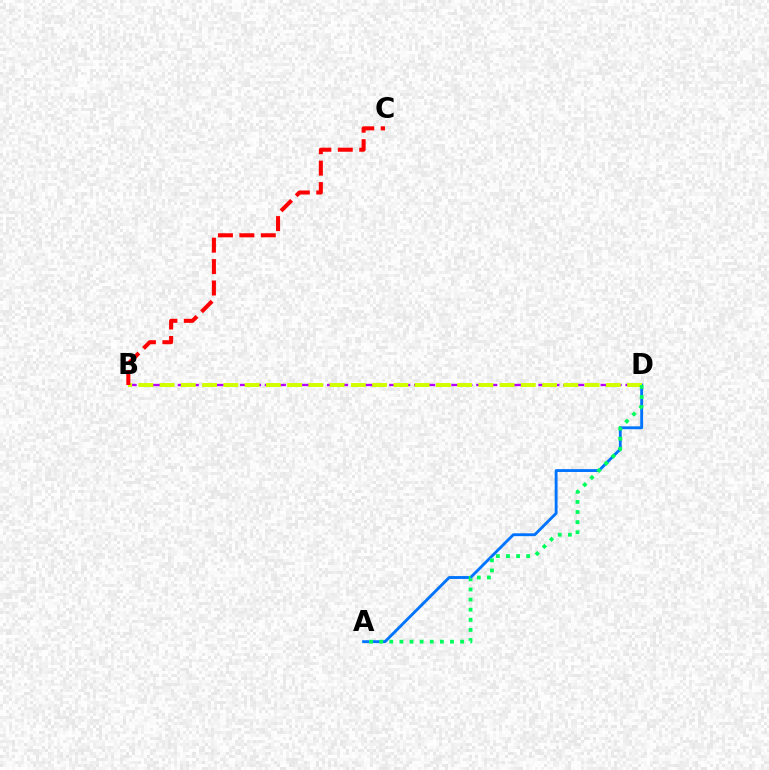{('A', 'D'): [{'color': '#0074ff', 'line_style': 'solid', 'thickness': 2.06}, {'color': '#00ff5c', 'line_style': 'dotted', 'thickness': 2.75}], ('B', 'D'): [{'color': '#b900ff', 'line_style': 'dashed', 'thickness': 1.69}, {'color': '#d1ff00', 'line_style': 'dashed', 'thickness': 2.89}], ('B', 'C'): [{'color': '#ff0000', 'line_style': 'dashed', 'thickness': 2.91}]}